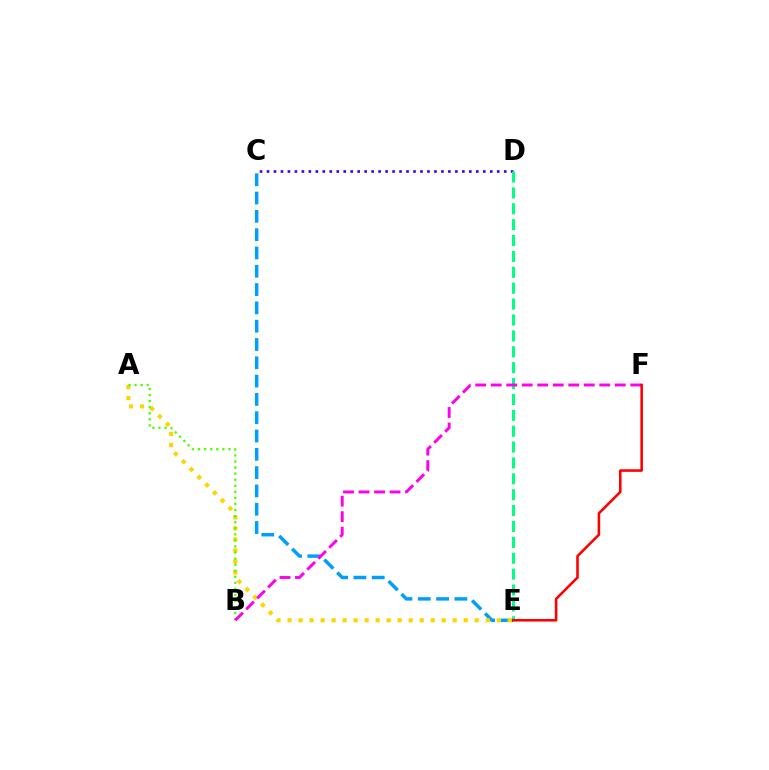{('C', 'D'): [{'color': '#3700ff', 'line_style': 'dotted', 'thickness': 1.9}], ('C', 'E'): [{'color': '#009eff', 'line_style': 'dashed', 'thickness': 2.49}], ('A', 'E'): [{'color': '#ffd500', 'line_style': 'dotted', 'thickness': 2.99}], ('D', 'E'): [{'color': '#00ff86', 'line_style': 'dashed', 'thickness': 2.16}], ('A', 'B'): [{'color': '#4fff00', 'line_style': 'dotted', 'thickness': 1.65}], ('B', 'F'): [{'color': '#ff00ed', 'line_style': 'dashed', 'thickness': 2.11}], ('E', 'F'): [{'color': '#ff0000', 'line_style': 'solid', 'thickness': 1.85}]}